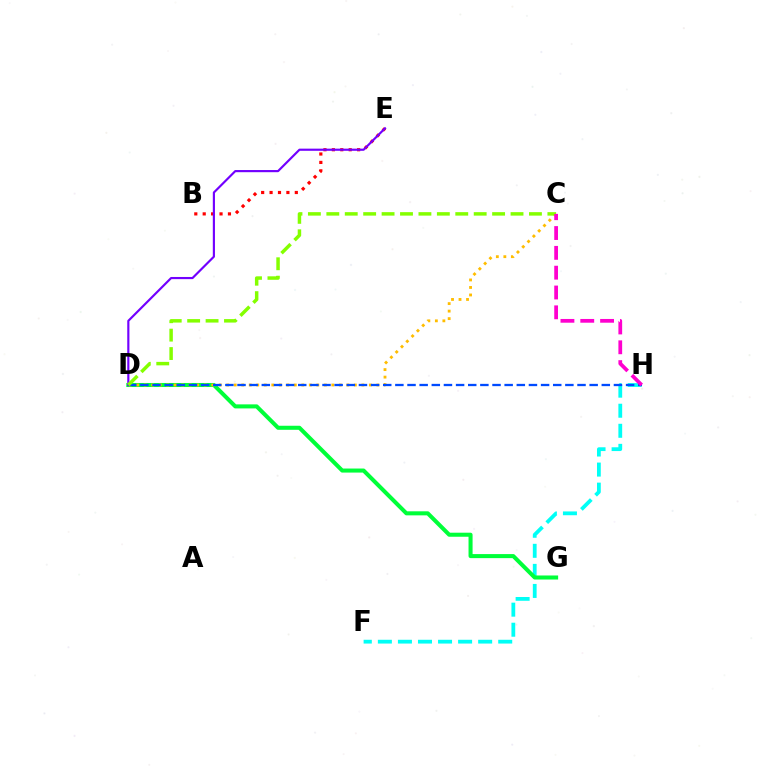{('B', 'E'): [{'color': '#ff0000', 'line_style': 'dotted', 'thickness': 2.29}], ('F', 'H'): [{'color': '#00fff6', 'line_style': 'dashed', 'thickness': 2.72}], ('D', 'G'): [{'color': '#00ff39', 'line_style': 'solid', 'thickness': 2.91}], ('C', 'D'): [{'color': '#ffbd00', 'line_style': 'dotted', 'thickness': 2.04}, {'color': '#84ff00', 'line_style': 'dashed', 'thickness': 2.5}], ('D', 'H'): [{'color': '#004bff', 'line_style': 'dashed', 'thickness': 1.65}], ('D', 'E'): [{'color': '#7200ff', 'line_style': 'solid', 'thickness': 1.56}], ('C', 'H'): [{'color': '#ff00cf', 'line_style': 'dashed', 'thickness': 2.69}]}